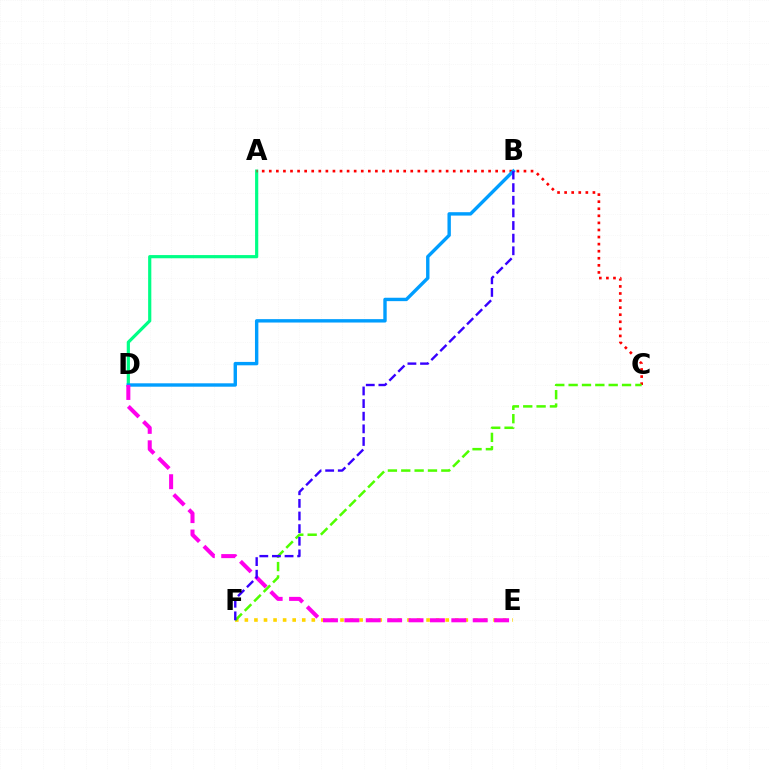{('E', 'F'): [{'color': '#ffd500', 'line_style': 'dotted', 'thickness': 2.6}], ('A', 'D'): [{'color': '#00ff86', 'line_style': 'solid', 'thickness': 2.3}], ('A', 'C'): [{'color': '#ff0000', 'line_style': 'dotted', 'thickness': 1.92}], ('C', 'F'): [{'color': '#4fff00', 'line_style': 'dashed', 'thickness': 1.81}], ('B', 'D'): [{'color': '#009eff', 'line_style': 'solid', 'thickness': 2.44}], ('D', 'E'): [{'color': '#ff00ed', 'line_style': 'dashed', 'thickness': 2.91}], ('B', 'F'): [{'color': '#3700ff', 'line_style': 'dashed', 'thickness': 1.72}]}